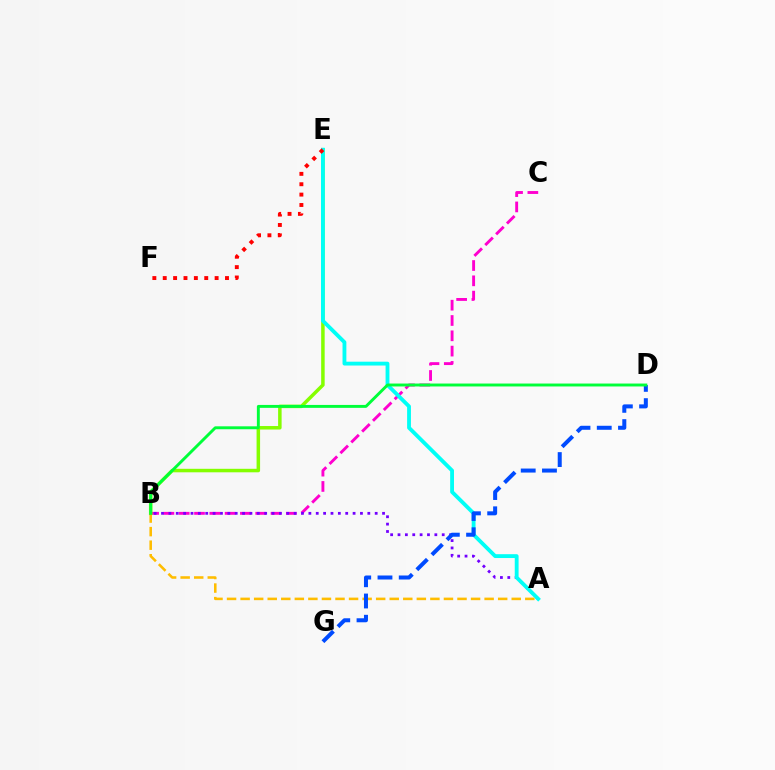{('B', 'C'): [{'color': '#ff00cf', 'line_style': 'dashed', 'thickness': 2.08}], ('A', 'B'): [{'color': '#7200ff', 'line_style': 'dotted', 'thickness': 2.0}, {'color': '#ffbd00', 'line_style': 'dashed', 'thickness': 1.84}], ('B', 'E'): [{'color': '#84ff00', 'line_style': 'solid', 'thickness': 2.52}], ('A', 'E'): [{'color': '#00fff6', 'line_style': 'solid', 'thickness': 2.76}], ('E', 'F'): [{'color': '#ff0000', 'line_style': 'dotted', 'thickness': 2.82}], ('D', 'G'): [{'color': '#004bff', 'line_style': 'dashed', 'thickness': 2.89}], ('B', 'D'): [{'color': '#00ff39', 'line_style': 'solid', 'thickness': 2.1}]}